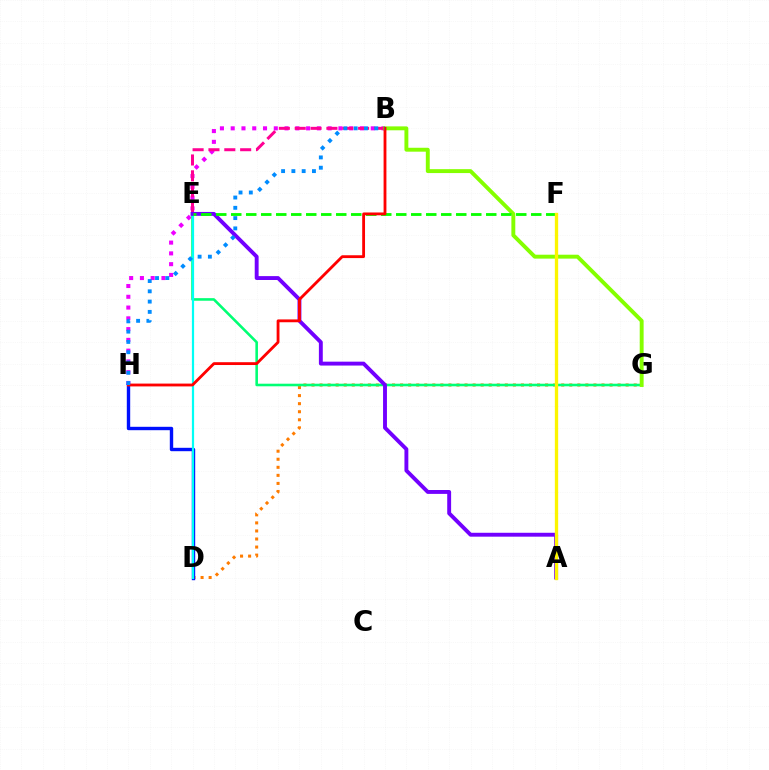{('D', 'G'): [{'color': '#ff7c00', 'line_style': 'dotted', 'thickness': 2.19}], ('B', 'H'): [{'color': '#ee00ff', 'line_style': 'dotted', 'thickness': 2.93}, {'color': '#ff0000', 'line_style': 'solid', 'thickness': 2.04}, {'color': '#008cff', 'line_style': 'dotted', 'thickness': 2.79}], ('B', 'E'): [{'color': '#ff0094', 'line_style': 'dashed', 'thickness': 2.15}], ('E', 'G'): [{'color': '#00ff74', 'line_style': 'solid', 'thickness': 1.86}], ('B', 'G'): [{'color': '#84ff00', 'line_style': 'solid', 'thickness': 2.82}], ('D', 'H'): [{'color': '#0010ff', 'line_style': 'solid', 'thickness': 2.44}], ('D', 'E'): [{'color': '#00fff6', 'line_style': 'solid', 'thickness': 1.59}], ('A', 'E'): [{'color': '#7200ff', 'line_style': 'solid', 'thickness': 2.8}], ('E', 'F'): [{'color': '#08ff00', 'line_style': 'dashed', 'thickness': 2.04}], ('A', 'F'): [{'color': '#fcf500', 'line_style': 'solid', 'thickness': 2.39}]}